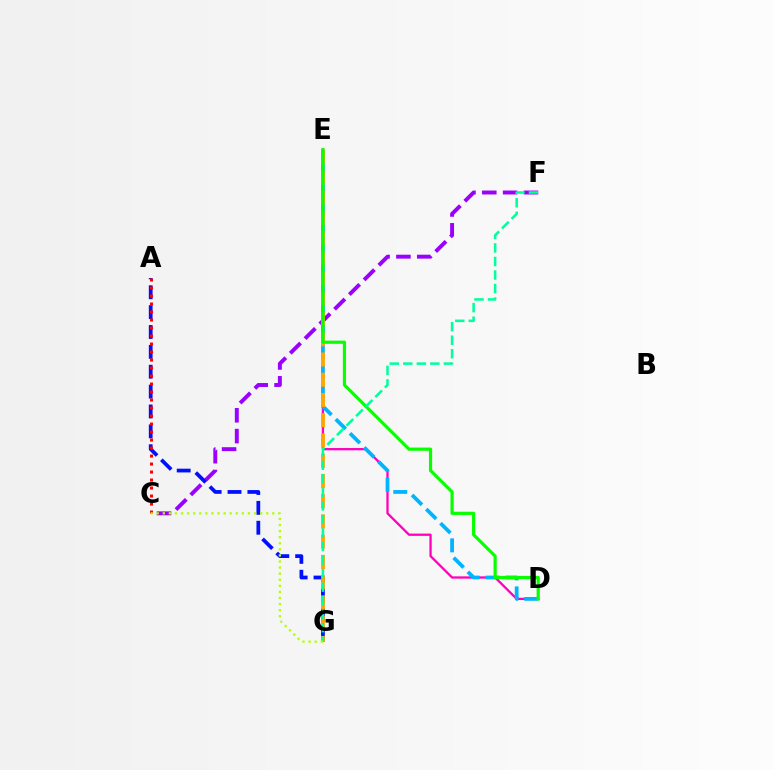{('D', 'E'): [{'color': '#ff00bd', 'line_style': 'solid', 'thickness': 1.65}, {'color': '#00b5ff', 'line_style': 'dashed', 'thickness': 2.72}, {'color': '#08ff00', 'line_style': 'solid', 'thickness': 2.29}], ('C', 'F'): [{'color': '#9b00ff', 'line_style': 'dashed', 'thickness': 2.83}], ('A', 'G'): [{'color': '#0010ff', 'line_style': 'dashed', 'thickness': 2.7}], ('E', 'G'): [{'color': '#ffa500', 'line_style': 'dashed', 'thickness': 2.75}], ('A', 'C'): [{'color': '#ff0000', 'line_style': 'dotted', 'thickness': 2.17}], ('F', 'G'): [{'color': '#00ff9d', 'line_style': 'dashed', 'thickness': 1.84}], ('C', 'G'): [{'color': '#b3ff00', 'line_style': 'dotted', 'thickness': 1.65}]}